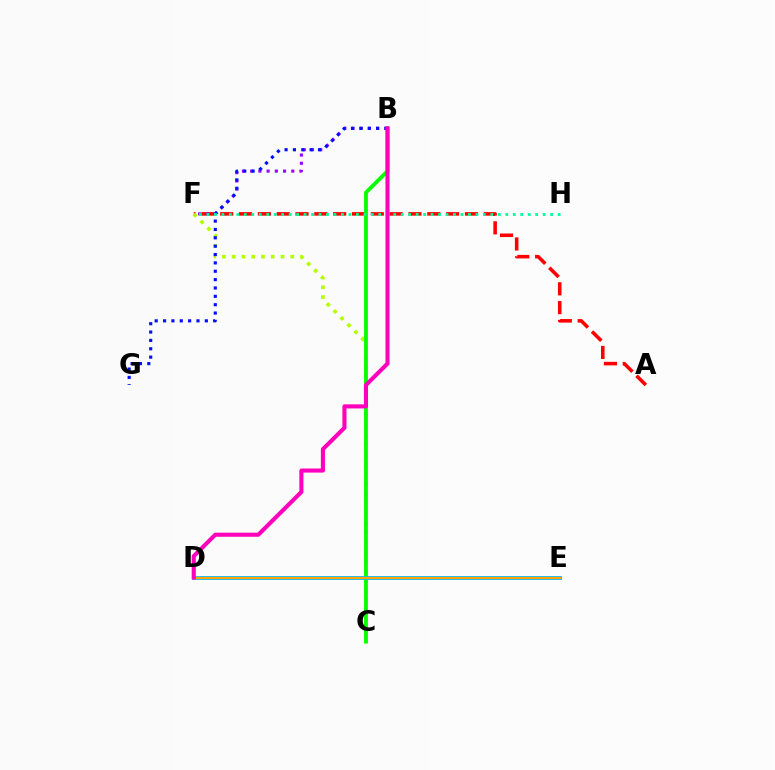{('A', 'F'): [{'color': '#ff0000', 'line_style': 'dashed', 'thickness': 2.56}], ('B', 'F'): [{'color': '#9b00ff', 'line_style': 'dotted', 'thickness': 2.23}], ('C', 'F'): [{'color': '#b3ff00', 'line_style': 'dotted', 'thickness': 2.65}], ('B', 'C'): [{'color': '#08ff00', 'line_style': 'solid', 'thickness': 2.76}], ('B', 'G'): [{'color': '#0010ff', 'line_style': 'dotted', 'thickness': 2.27}], ('D', 'E'): [{'color': '#00b5ff', 'line_style': 'solid', 'thickness': 2.69}, {'color': '#ffa500', 'line_style': 'solid', 'thickness': 1.53}], ('F', 'H'): [{'color': '#00ff9d', 'line_style': 'dotted', 'thickness': 2.03}], ('B', 'D'): [{'color': '#ff00bd', 'line_style': 'solid', 'thickness': 2.95}]}